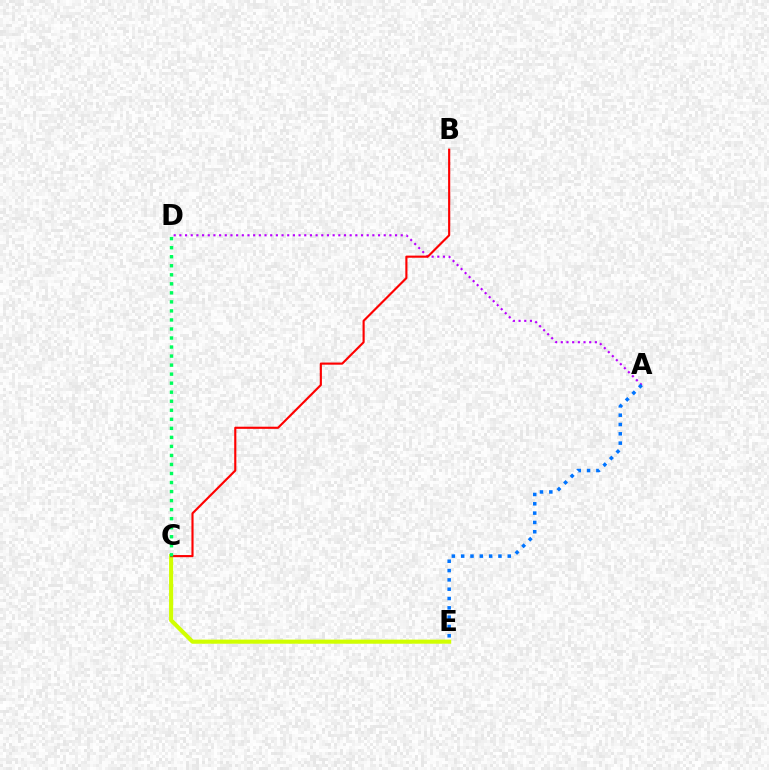{('A', 'D'): [{'color': '#b900ff', 'line_style': 'dotted', 'thickness': 1.54}], ('C', 'E'): [{'color': '#d1ff00', 'line_style': 'solid', 'thickness': 2.96}], ('B', 'C'): [{'color': '#ff0000', 'line_style': 'solid', 'thickness': 1.54}], ('A', 'E'): [{'color': '#0074ff', 'line_style': 'dotted', 'thickness': 2.53}], ('C', 'D'): [{'color': '#00ff5c', 'line_style': 'dotted', 'thickness': 2.45}]}